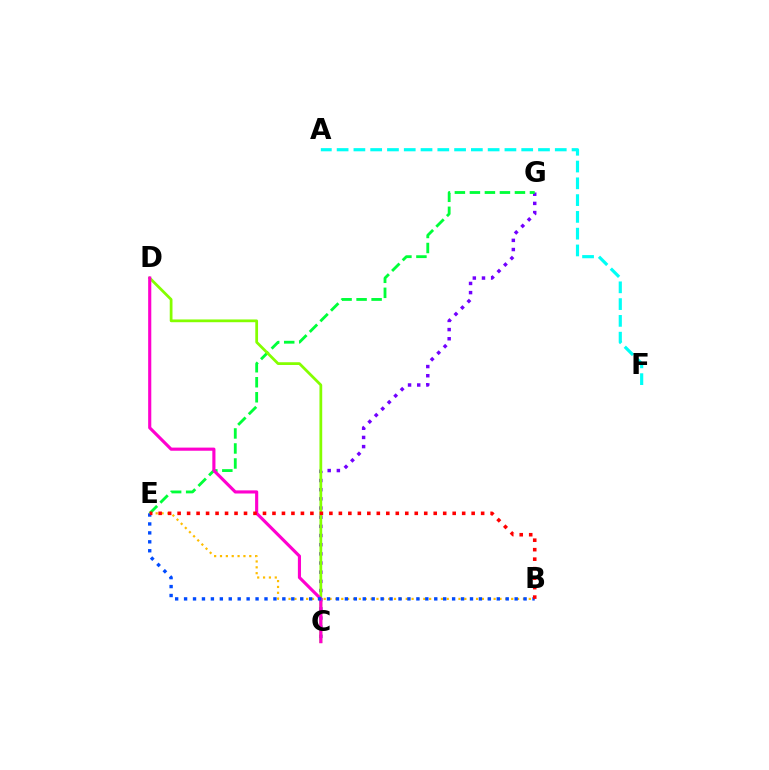{('A', 'F'): [{'color': '#00fff6', 'line_style': 'dashed', 'thickness': 2.28}], ('C', 'G'): [{'color': '#7200ff', 'line_style': 'dotted', 'thickness': 2.49}], ('E', 'G'): [{'color': '#00ff39', 'line_style': 'dashed', 'thickness': 2.04}], ('C', 'D'): [{'color': '#84ff00', 'line_style': 'solid', 'thickness': 1.98}, {'color': '#ff00cf', 'line_style': 'solid', 'thickness': 2.25}], ('B', 'E'): [{'color': '#ffbd00', 'line_style': 'dotted', 'thickness': 1.59}, {'color': '#004bff', 'line_style': 'dotted', 'thickness': 2.43}, {'color': '#ff0000', 'line_style': 'dotted', 'thickness': 2.58}]}